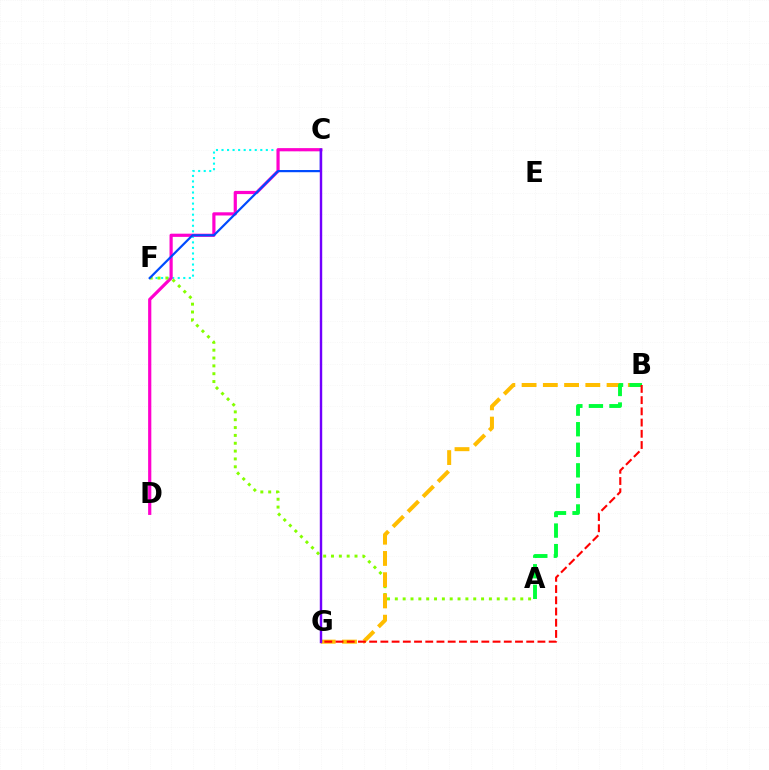{('C', 'F'): [{'color': '#00fff6', 'line_style': 'dotted', 'thickness': 1.51}, {'color': '#004bff', 'line_style': 'solid', 'thickness': 1.59}], ('C', 'D'): [{'color': '#ff00cf', 'line_style': 'solid', 'thickness': 2.3}], ('A', 'F'): [{'color': '#84ff00', 'line_style': 'dotted', 'thickness': 2.13}], ('B', 'G'): [{'color': '#ffbd00', 'line_style': 'dashed', 'thickness': 2.89}, {'color': '#ff0000', 'line_style': 'dashed', 'thickness': 1.52}], ('A', 'B'): [{'color': '#00ff39', 'line_style': 'dashed', 'thickness': 2.79}], ('C', 'G'): [{'color': '#7200ff', 'line_style': 'solid', 'thickness': 1.74}]}